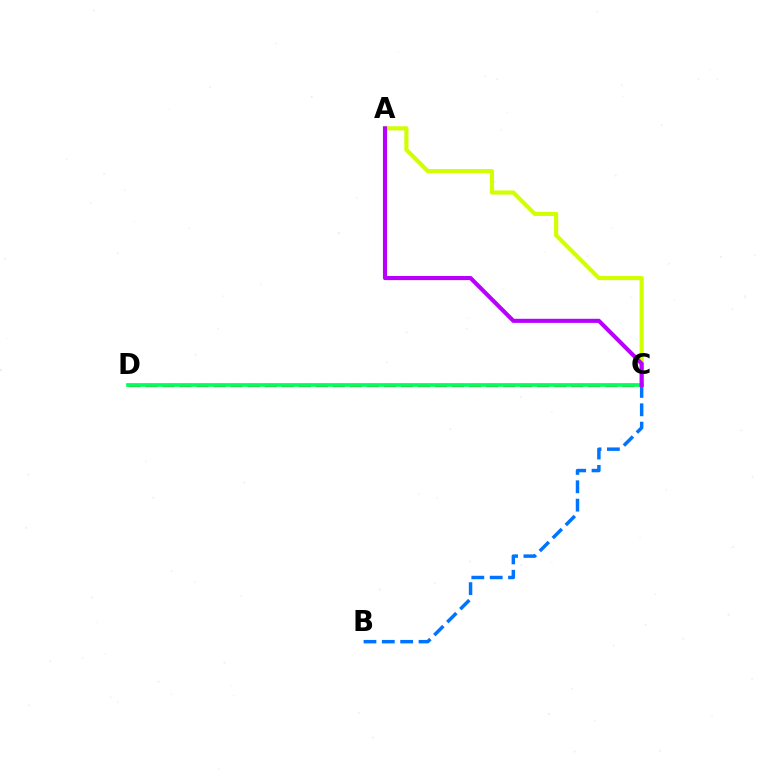{('B', 'C'): [{'color': '#0074ff', 'line_style': 'dashed', 'thickness': 2.5}], ('A', 'C'): [{'color': '#d1ff00', 'line_style': 'solid', 'thickness': 2.98}, {'color': '#b900ff', 'line_style': 'solid', 'thickness': 2.96}], ('C', 'D'): [{'color': '#ff0000', 'line_style': 'dashed', 'thickness': 2.31}, {'color': '#00ff5c', 'line_style': 'solid', 'thickness': 2.67}]}